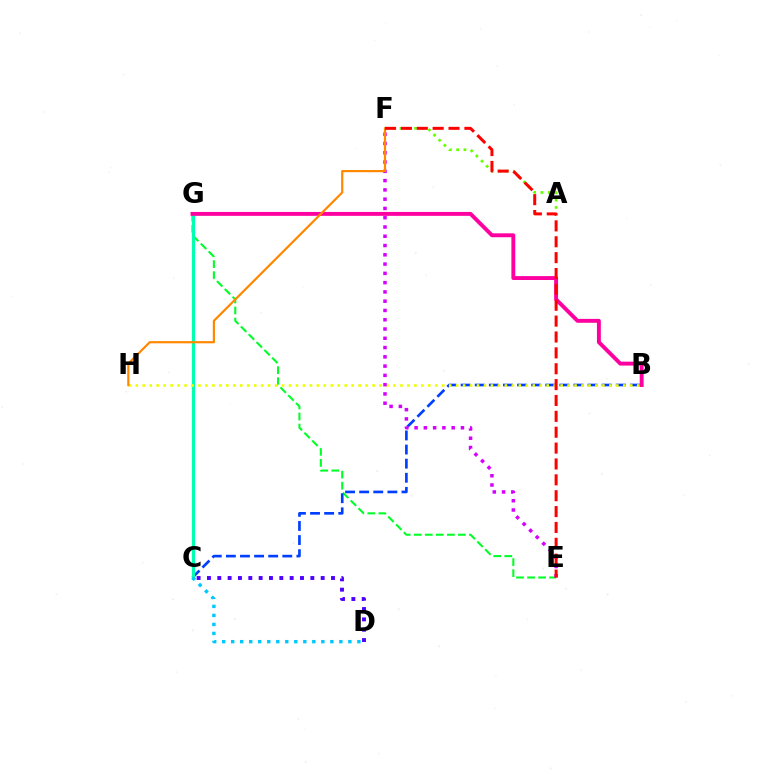{('E', 'G'): [{'color': '#00ff27', 'line_style': 'dashed', 'thickness': 1.5}], ('B', 'C'): [{'color': '#003fff', 'line_style': 'dashed', 'thickness': 1.92}], ('C', 'D'): [{'color': '#4f00ff', 'line_style': 'dotted', 'thickness': 2.81}, {'color': '#00c7ff', 'line_style': 'dotted', 'thickness': 2.45}], ('A', 'F'): [{'color': '#66ff00', 'line_style': 'dotted', 'thickness': 1.98}], ('C', 'G'): [{'color': '#00ffaf', 'line_style': 'solid', 'thickness': 2.33}], ('B', 'G'): [{'color': '#ff00a0', 'line_style': 'solid', 'thickness': 2.81}], ('B', 'H'): [{'color': '#eeff00', 'line_style': 'dotted', 'thickness': 1.89}], ('E', 'F'): [{'color': '#d600ff', 'line_style': 'dotted', 'thickness': 2.52}, {'color': '#ff0000', 'line_style': 'dashed', 'thickness': 2.16}], ('F', 'H'): [{'color': '#ff8800', 'line_style': 'solid', 'thickness': 1.58}]}